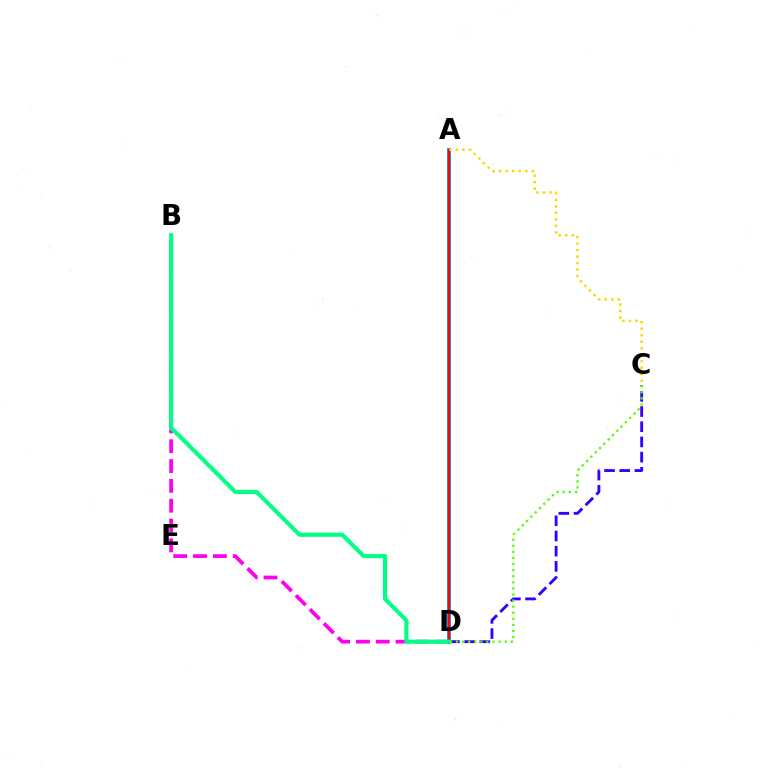{('A', 'D'): [{'color': '#009eff', 'line_style': 'solid', 'thickness': 2.78}, {'color': '#ff0000', 'line_style': 'solid', 'thickness': 1.68}], ('C', 'D'): [{'color': '#3700ff', 'line_style': 'dashed', 'thickness': 2.06}, {'color': '#4fff00', 'line_style': 'dotted', 'thickness': 1.65}], ('B', 'D'): [{'color': '#ff00ed', 'line_style': 'dashed', 'thickness': 2.69}, {'color': '#00ff86', 'line_style': 'solid', 'thickness': 2.95}], ('A', 'C'): [{'color': '#ffd500', 'line_style': 'dotted', 'thickness': 1.77}]}